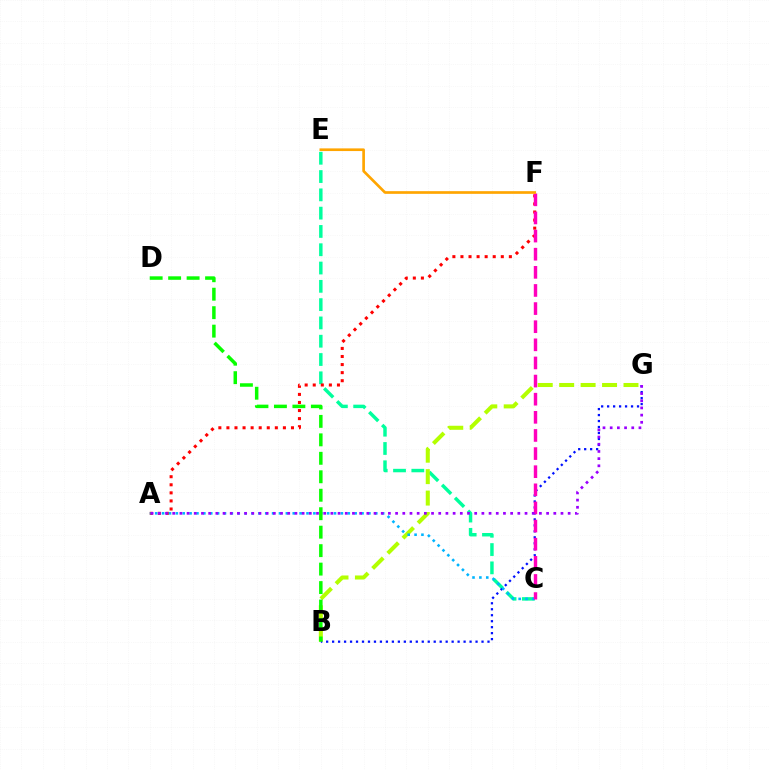{('C', 'E'): [{'color': '#00ff9d', 'line_style': 'dashed', 'thickness': 2.49}], ('A', 'F'): [{'color': '#ff0000', 'line_style': 'dotted', 'thickness': 2.19}], ('B', 'G'): [{'color': '#b3ff00', 'line_style': 'dashed', 'thickness': 2.91}, {'color': '#0010ff', 'line_style': 'dotted', 'thickness': 1.62}], ('A', 'C'): [{'color': '#00b5ff', 'line_style': 'dotted', 'thickness': 1.87}], ('C', 'F'): [{'color': '#ff00bd', 'line_style': 'dashed', 'thickness': 2.46}], ('E', 'F'): [{'color': '#ffa500', 'line_style': 'solid', 'thickness': 1.93}], ('A', 'G'): [{'color': '#9b00ff', 'line_style': 'dotted', 'thickness': 1.95}], ('B', 'D'): [{'color': '#08ff00', 'line_style': 'dashed', 'thickness': 2.51}]}